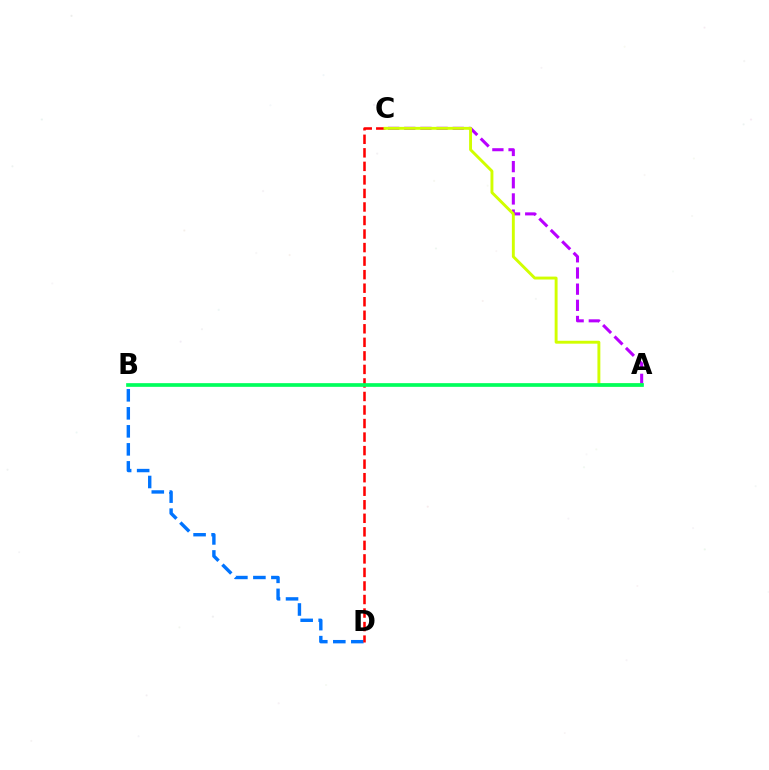{('A', 'C'): [{'color': '#b900ff', 'line_style': 'dashed', 'thickness': 2.2}, {'color': '#d1ff00', 'line_style': 'solid', 'thickness': 2.09}], ('B', 'D'): [{'color': '#0074ff', 'line_style': 'dashed', 'thickness': 2.45}], ('C', 'D'): [{'color': '#ff0000', 'line_style': 'dashed', 'thickness': 1.84}], ('A', 'B'): [{'color': '#00ff5c', 'line_style': 'solid', 'thickness': 2.66}]}